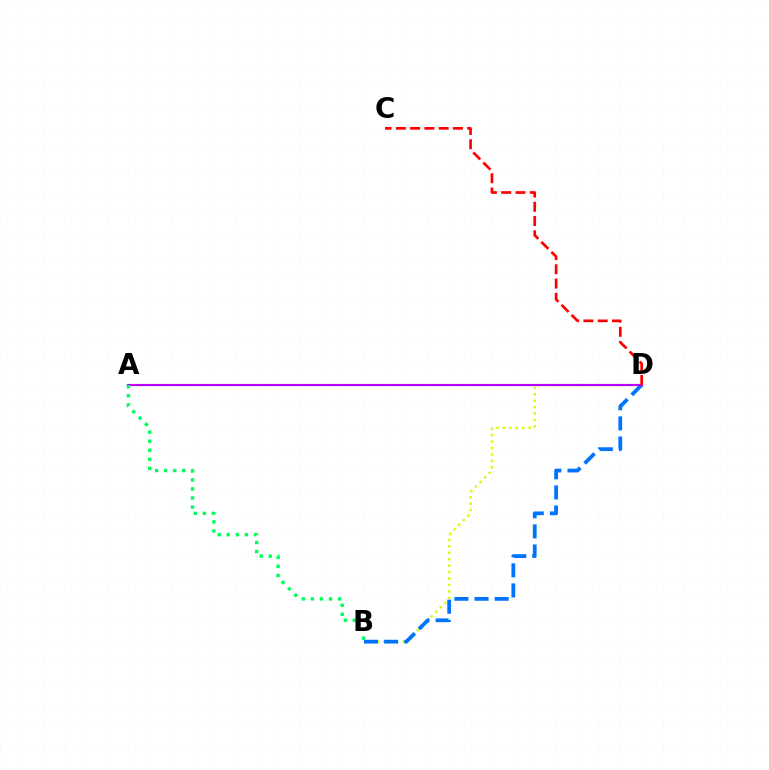{('B', 'D'): [{'color': '#d1ff00', 'line_style': 'dotted', 'thickness': 1.75}, {'color': '#0074ff', 'line_style': 'dashed', 'thickness': 2.73}], ('A', 'D'): [{'color': '#b900ff', 'line_style': 'solid', 'thickness': 1.55}], ('C', 'D'): [{'color': '#ff0000', 'line_style': 'dashed', 'thickness': 1.94}], ('A', 'B'): [{'color': '#00ff5c', 'line_style': 'dotted', 'thickness': 2.46}]}